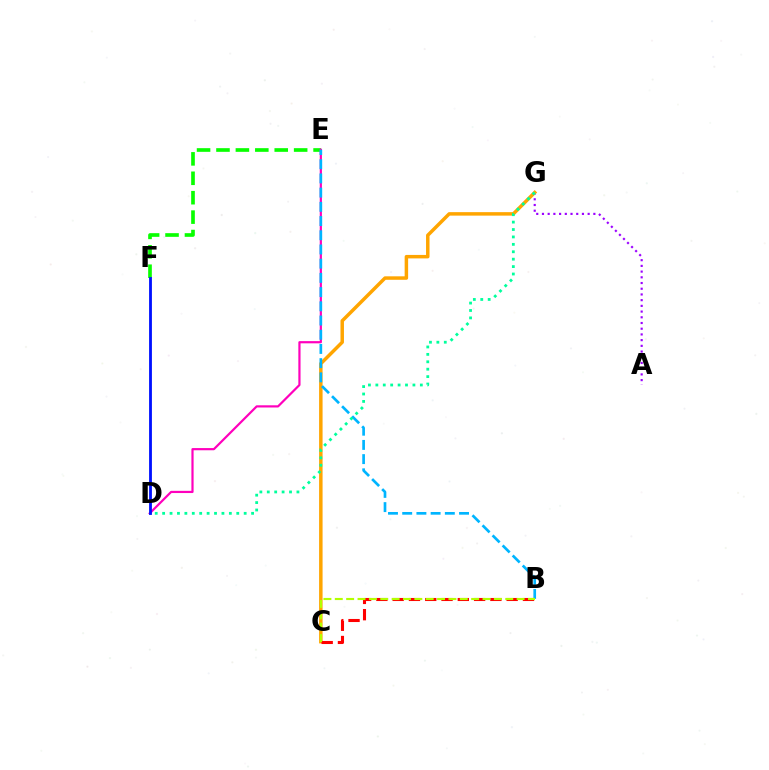{('E', 'F'): [{'color': '#08ff00', 'line_style': 'dashed', 'thickness': 2.64}], ('A', 'G'): [{'color': '#9b00ff', 'line_style': 'dotted', 'thickness': 1.55}], ('D', 'E'): [{'color': '#ff00bd', 'line_style': 'solid', 'thickness': 1.58}], ('C', 'G'): [{'color': '#ffa500', 'line_style': 'solid', 'thickness': 2.5}], ('B', 'C'): [{'color': '#ff0000', 'line_style': 'dashed', 'thickness': 2.21}, {'color': '#b3ff00', 'line_style': 'dashed', 'thickness': 1.54}], ('B', 'E'): [{'color': '#00b5ff', 'line_style': 'dashed', 'thickness': 1.93}], ('D', 'G'): [{'color': '#00ff9d', 'line_style': 'dotted', 'thickness': 2.01}], ('D', 'F'): [{'color': '#0010ff', 'line_style': 'solid', 'thickness': 2.03}]}